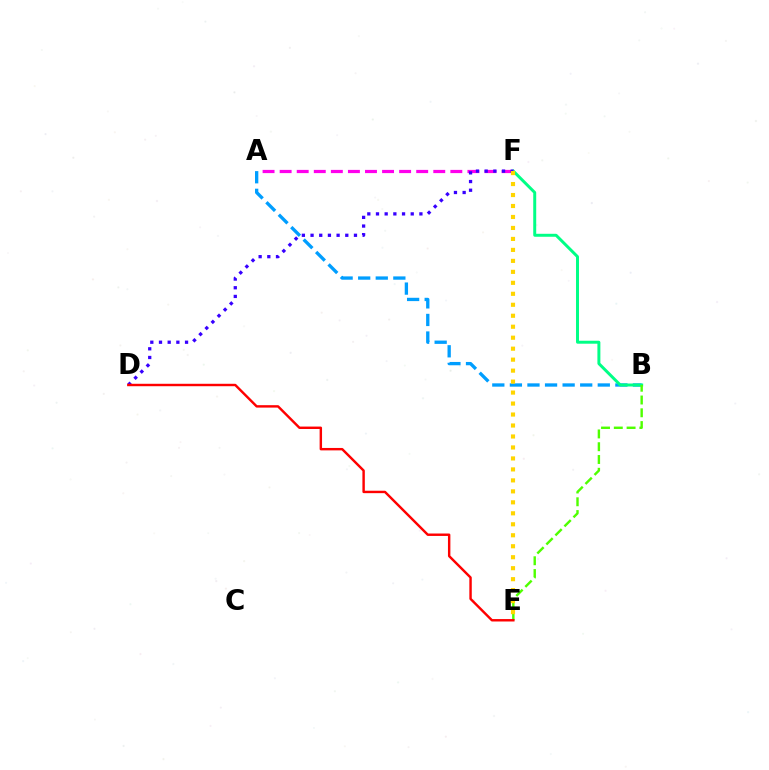{('A', 'B'): [{'color': '#009eff', 'line_style': 'dashed', 'thickness': 2.39}], ('B', 'F'): [{'color': '#00ff86', 'line_style': 'solid', 'thickness': 2.14}], ('A', 'F'): [{'color': '#ff00ed', 'line_style': 'dashed', 'thickness': 2.32}], ('B', 'E'): [{'color': '#4fff00', 'line_style': 'dashed', 'thickness': 1.74}], ('D', 'F'): [{'color': '#3700ff', 'line_style': 'dotted', 'thickness': 2.36}], ('D', 'E'): [{'color': '#ff0000', 'line_style': 'solid', 'thickness': 1.75}], ('E', 'F'): [{'color': '#ffd500', 'line_style': 'dotted', 'thickness': 2.98}]}